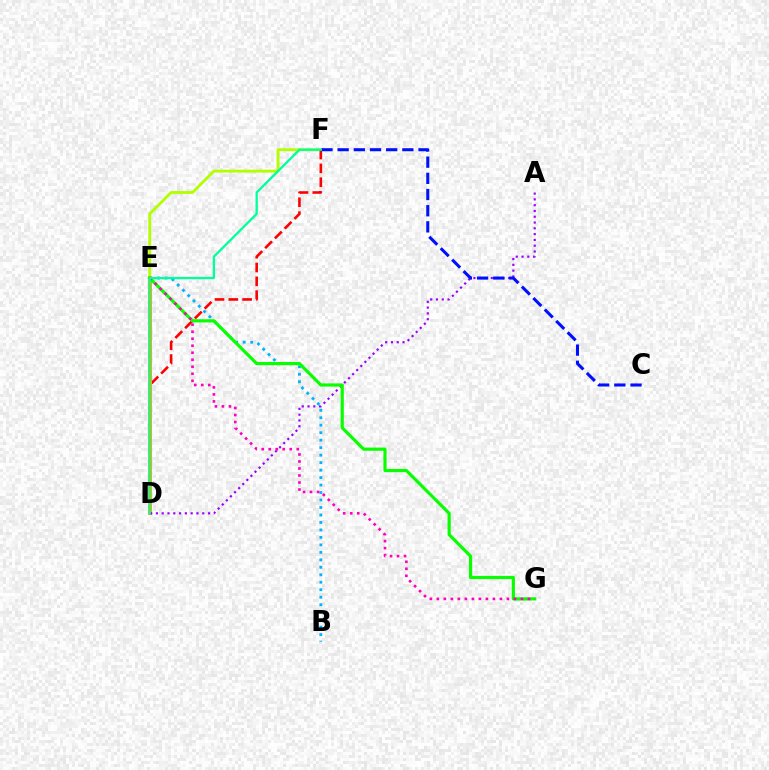{('B', 'E'): [{'color': '#00b5ff', 'line_style': 'dotted', 'thickness': 2.03}], ('E', 'F'): [{'color': '#b3ff00', 'line_style': 'solid', 'thickness': 2.05}], ('D', 'F'): [{'color': '#ff0000', 'line_style': 'dashed', 'thickness': 1.88}, {'color': '#00ff9d', 'line_style': 'solid', 'thickness': 1.65}], ('D', 'E'): [{'color': '#ffa500', 'line_style': 'solid', 'thickness': 2.88}], ('A', 'D'): [{'color': '#9b00ff', 'line_style': 'dotted', 'thickness': 1.57}], ('E', 'G'): [{'color': '#08ff00', 'line_style': 'solid', 'thickness': 2.28}, {'color': '#ff00bd', 'line_style': 'dotted', 'thickness': 1.9}], ('C', 'F'): [{'color': '#0010ff', 'line_style': 'dashed', 'thickness': 2.2}]}